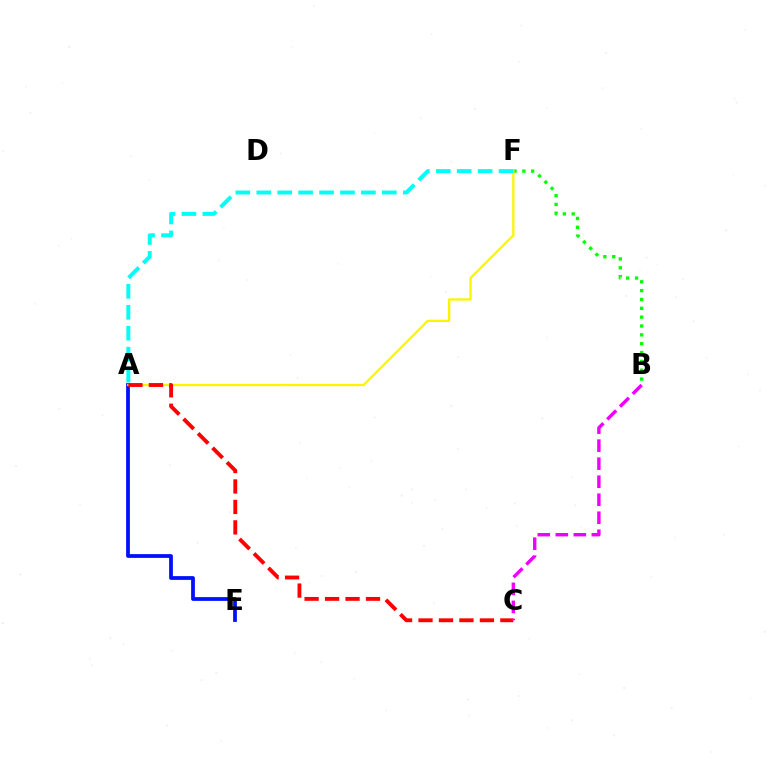{('A', 'E'): [{'color': '#0010ff', 'line_style': 'solid', 'thickness': 2.71}], ('B', 'F'): [{'color': '#08ff00', 'line_style': 'dotted', 'thickness': 2.4}], ('A', 'F'): [{'color': '#fcf500', 'line_style': 'solid', 'thickness': 1.66}, {'color': '#00fff6', 'line_style': 'dashed', 'thickness': 2.84}], ('A', 'C'): [{'color': '#ff0000', 'line_style': 'dashed', 'thickness': 2.78}], ('B', 'C'): [{'color': '#ee00ff', 'line_style': 'dashed', 'thickness': 2.45}]}